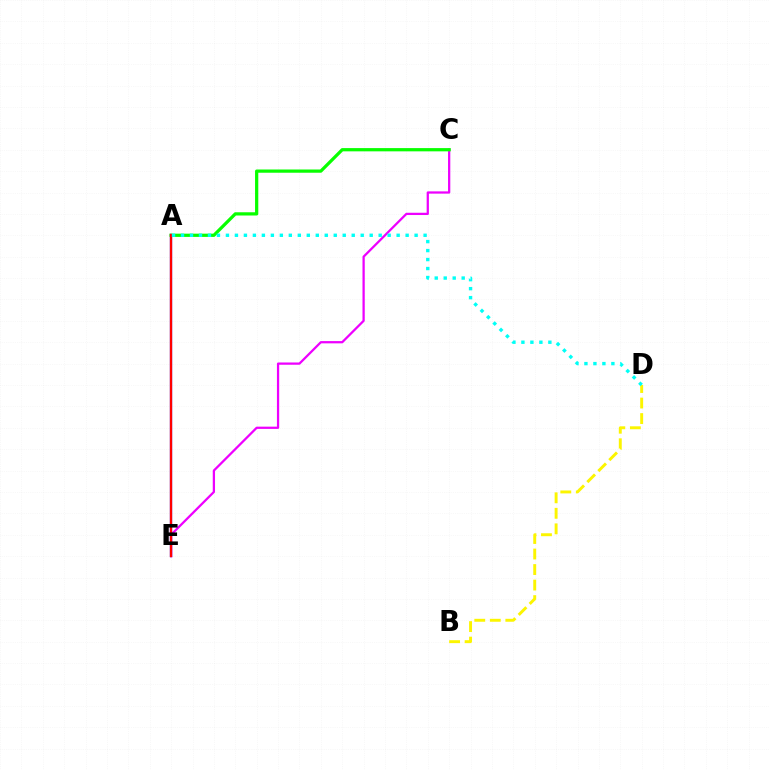{('B', 'D'): [{'color': '#fcf500', 'line_style': 'dashed', 'thickness': 2.11}], ('C', 'E'): [{'color': '#ee00ff', 'line_style': 'solid', 'thickness': 1.63}], ('A', 'E'): [{'color': '#0010ff', 'line_style': 'solid', 'thickness': 1.62}, {'color': '#ff0000', 'line_style': 'solid', 'thickness': 1.64}], ('A', 'C'): [{'color': '#08ff00', 'line_style': 'solid', 'thickness': 2.33}], ('A', 'D'): [{'color': '#00fff6', 'line_style': 'dotted', 'thickness': 2.44}]}